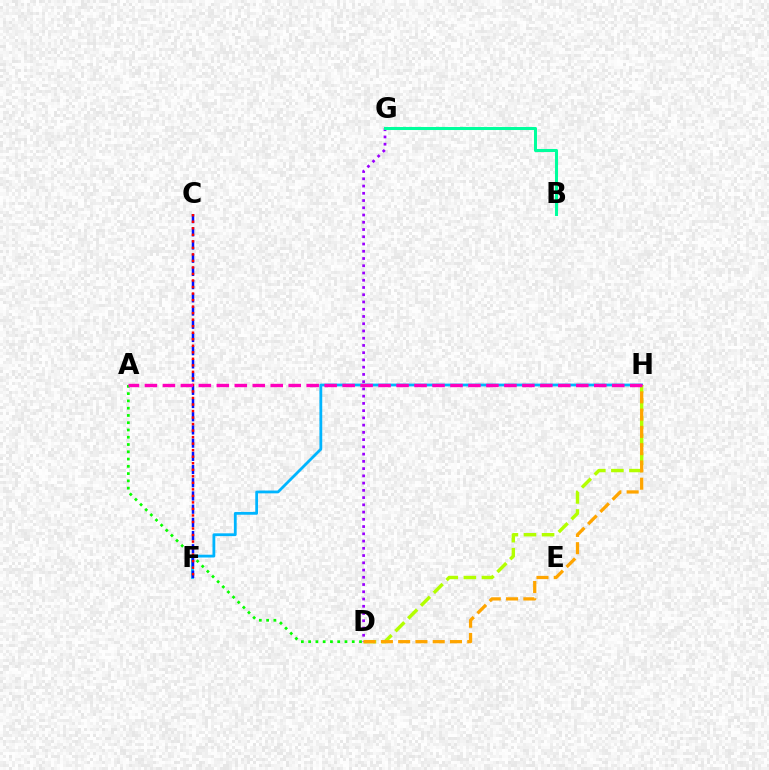{('A', 'D'): [{'color': '#08ff00', 'line_style': 'dotted', 'thickness': 1.97}], ('F', 'H'): [{'color': '#00b5ff', 'line_style': 'solid', 'thickness': 2.01}], ('C', 'F'): [{'color': '#0010ff', 'line_style': 'dashed', 'thickness': 1.79}, {'color': '#ff0000', 'line_style': 'dotted', 'thickness': 1.77}], ('D', 'H'): [{'color': '#b3ff00', 'line_style': 'dashed', 'thickness': 2.46}, {'color': '#ffa500', 'line_style': 'dashed', 'thickness': 2.35}], ('D', 'G'): [{'color': '#9b00ff', 'line_style': 'dotted', 'thickness': 1.97}], ('A', 'H'): [{'color': '#ff00bd', 'line_style': 'dashed', 'thickness': 2.44}], ('B', 'G'): [{'color': '#00ff9d', 'line_style': 'solid', 'thickness': 2.19}]}